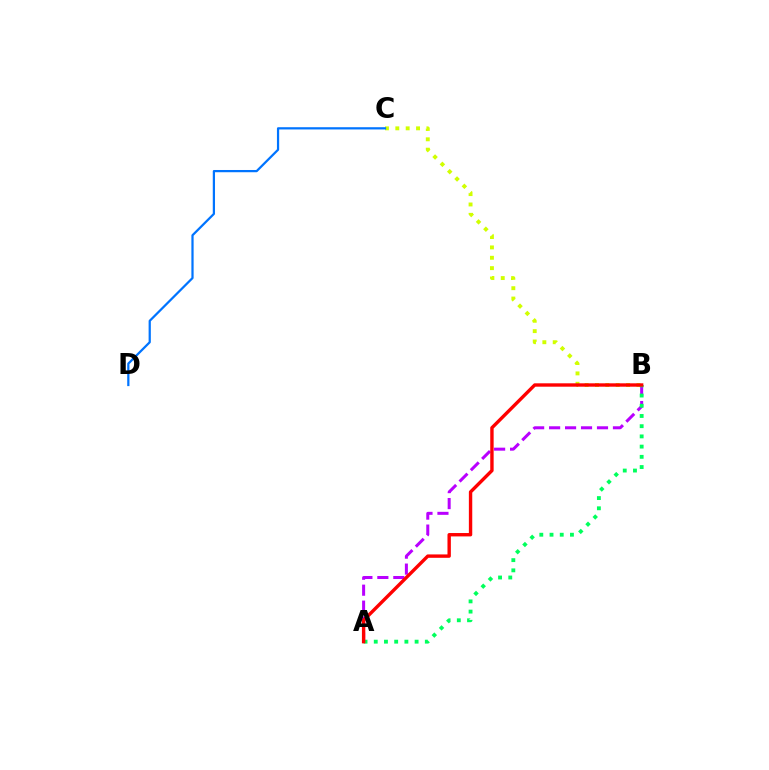{('B', 'C'): [{'color': '#d1ff00', 'line_style': 'dotted', 'thickness': 2.81}], ('A', 'B'): [{'color': '#b900ff', 'line_style': 'dashed', 'thickness': 2.17}, {'color': '#00ff5c', 'line_style': 'dotted', 'thickness': 2.77}, {'color': '#ff0000', 'line_style': 'solid', 'thickness': 2.44}], ('C', 'D'): [{'color': '#0074ff', 'line_style': 'solid', 'thickness': 1.61}]}